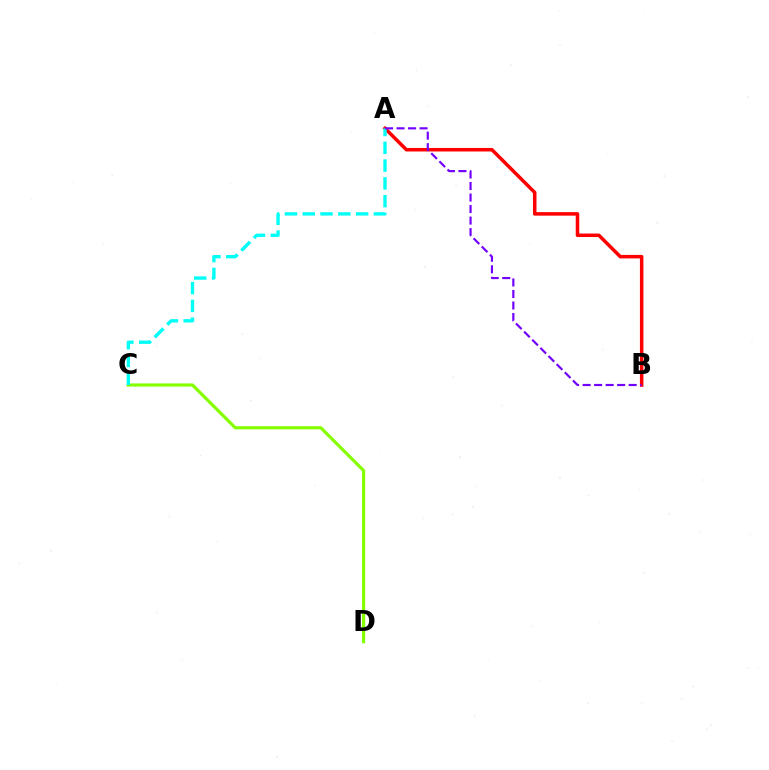{('A', 'B'): [{'color': '#ff0000', 'line_style': 'solid', 'thickness': 2.53}, {'color': '#7200ff', 'line_style': 'dashed', 'thickness': 1.56}], ('C', 'D'): [{'color': '#84ff00', 'line_style': 'solid', 'thickness': 2.29}], ('A', 'C'): [{'color': '#00fff6', 'line_style': 'dashed', 'thickness': 2.42}]}